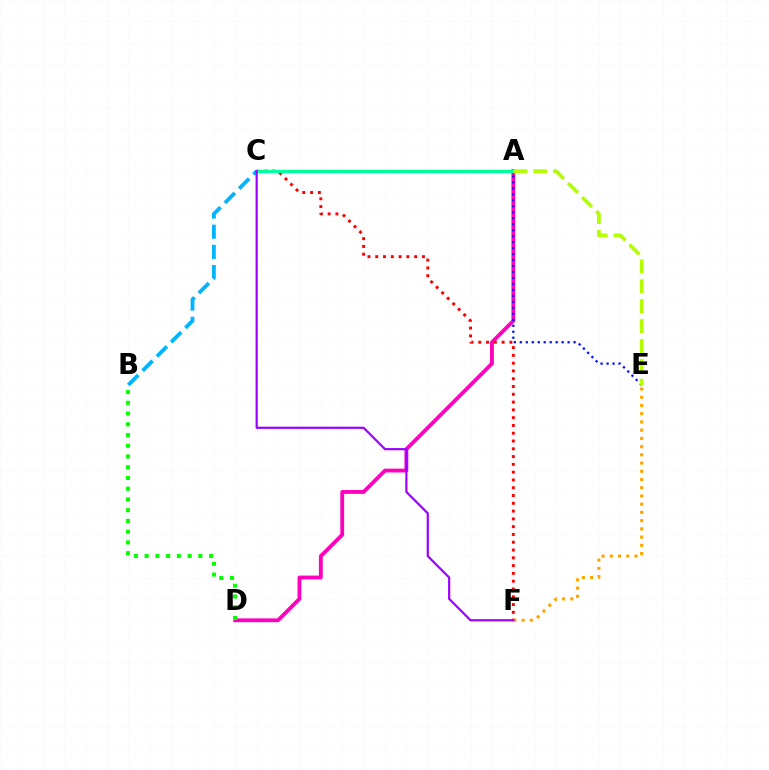{('A', 'D'): [{'color': '#ff00bd', 'line_style': 'solid', 'thickness': 2.76}], ('A', 'E'): [{'color': '#0010ff', 'line_style': 'dotted', 'thickness': 1.62}, {'color': '#b3ff00', 'line_style': 'dashed', 'thickness': 2.7}], ('C', 'F'): [{'color': '#ff0000', 'line_style': 'dotted', 'thickness': 2.12}, {'color': '#9b00ff', 'line_style': 'solid', 'thickness': 1.58}], ('A', 'C'): [{'color': '#00ff9d', 'line_style': 'solid', 'thickness': 2.39}], ('B', 'D'): [{'color': '#08ff00', 'line_style': 'dotted', 'thickness': 2.92}], ('E', 'F'): [{'color': '#ffa500', 'line_style': 'dotted', 'thickness': 2.24}], ('B', 'C'): [{'color': '#00b5ff', 'line_style': 'dashed', 'thickness': 2.74}]}